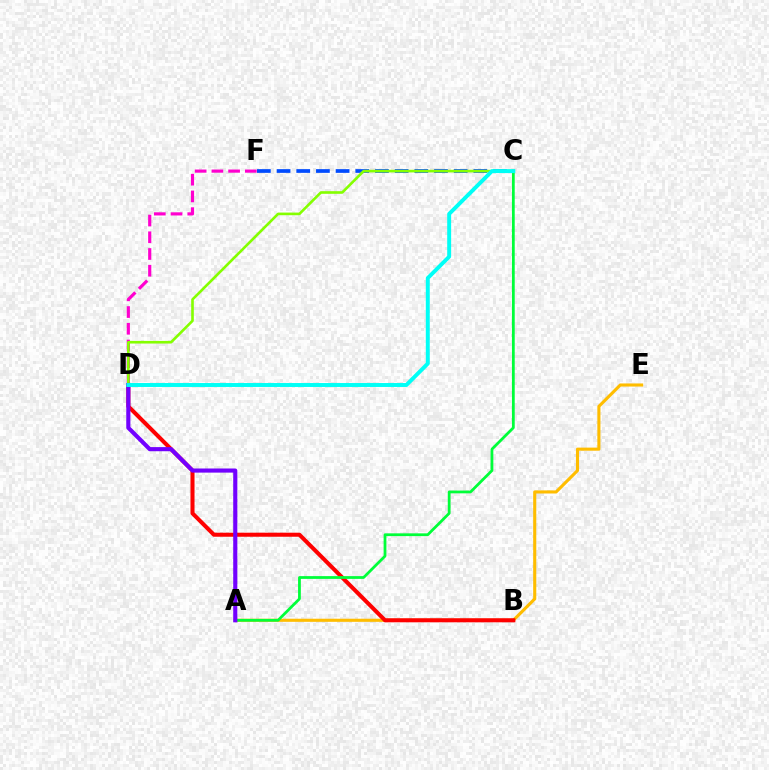{('C', 'F'): [{'color': '#004bff', 'line_style': 'dashed', 'thickness': 2.67}], ('D', 'F'): [{'color': '#ff00cf', 'line_style': 'dashed', 'thickness': 2.27}], ('A', 'E'): [{'color': '#ffbd00', 'line_style': 'solid', 'thickness': 2.23}], ('B', 'D'): [{'color': '#ff0000', 'line_style': 'solid', 'thickness': 2.91}], ('C', 'D'): [{'color': '#84ff00', 'line_style': 'solid', 'thickness': 1.89}, {'color': '#00fff6', 'line_style': 'solid', 'thickness': 2.83}], ('A', 'C'): [{'color': '#00ff39', 'line_style': 'solid', 'thickness': 1.99}], ('A', 'D'): [{'color': '#7200ff', 'line_style': 'solid', 'thickness': 2.97}]}